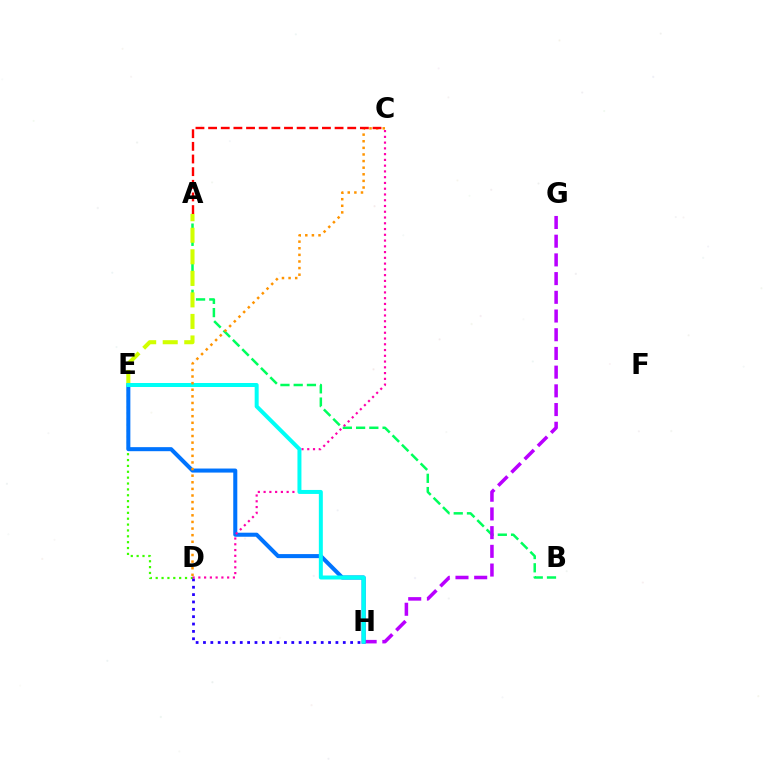{('D', 'E'): [{'color': '#3dff00', 'line_style': 'dotted', 'thickness': 1.59}], ('A', 'B'): [{'color': '#00ff5c', 'line_style': 'dashed', 'thickness': 1.8}], ('G', 'H'): [{'color': '#b900ff', 'line_style': 'dashed', 'thickness': 2.54}], ('E', 'H'): [{'color': '#0074ff', 'line_style': 'solid', 'thickness': 2.91}, {'color': '#00fff6', 'line_style': 'solid', 'thickness': 2.87}], ('D', 'H'): [{'color': '#2500ff', 'line_style': 'dotted', 'thickness': 2.0}], ('C', 'D'): [{'color': '#ff00ac', 'line_style': 'dotted', 'thickness': 1.57}, {'color': '#ff9400', 'line_style': 'dotted', 'thickness': 1.8}], ('A', 'E'): [{'color': '#d1ff00', 'line_style': 'dashed', 'thickness': 2.93}], ('A', 'C'): [{'color': '#ff0000', 'line_style': 'dashed', 'thickness': 1.72}]}